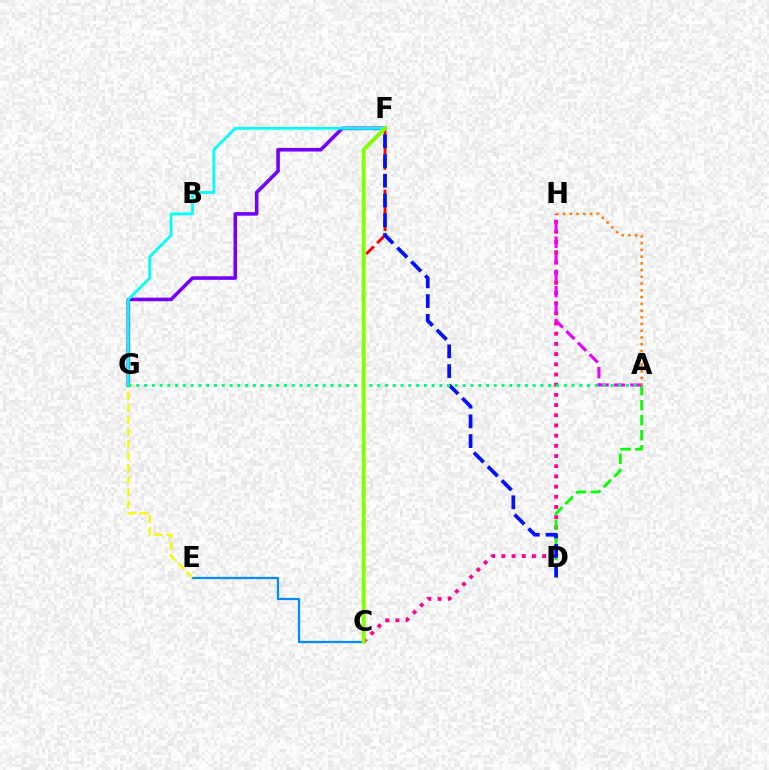{('C', 'F'): [{'color': '#ff0000', 'line_style': 'dashed', 'thickness': 2.08}, {'color': '#84ff00', 'line_style': 'solid', 'thickness': 2.83}], ('C', 'H'): [{'color': '#ff0094', 'line_style': 'dotted', 'thickness': 2.77}], ('C', 'E'): [{'color': '#008cff', 'line_style': 'solid', 'thickness': 1.63}], ('E', 'G'): [{'color': '#fcf500', 'line_style': 'dashed', 'thickness': 1.64}], ('F', 'G'): [{'color': '#7200ff', 'line_style': 'solid', 'thickness': 2.57}, {'color': '#00fff6', 'line_style': 'solid', 'thickness': 1.98}], ('A', 'D'): [{'color': '#08ff00', 'line_style': 'dashed', 'thickness': 2.04}], ('A', 'H'): [{'color': '#ee00ff', 'line_style': 'dashed', 'thickness': 2.23}, {'color': '#ff7c00', 'line_style': 'dotted', 'thickness': 1.83}], ('D', 'F'): [{'color': '#0010ff', 'line_style': 'dashed', 'thickness': 2.68}], ('A', 'G'): [{'color': '#00ff74', 'line_style': 'dotted', 'thickness': 2.11}]}